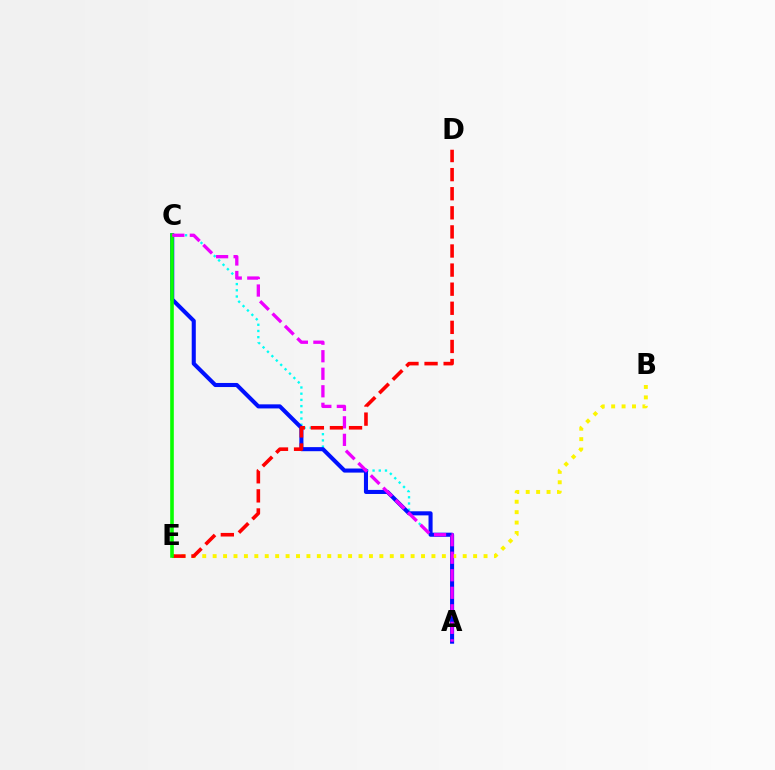{('A', 'C'): [{'color': '#00fff6', 'line_style': 'dotted', 'thickness': 1.69}, {'color': '#0010ff', 'line_style': 'solid', 'thickness': 2.93}, {'color': '#ee00ff', 'line_style': 'dashed', 'thickness': 2.38}], ('B', 'E'): [{'color': '#fcf500', 'line_style': 'dotted', 'thickness': 2.83}], ('D', 'E'): [{'color': '#ff0000', 'line_style': 'dashed', 'thickness': 2.59}], ('C', 'E'): [{'color': '#08ff00', 'line_style': 'solid', 'thickness': 2.6}]}